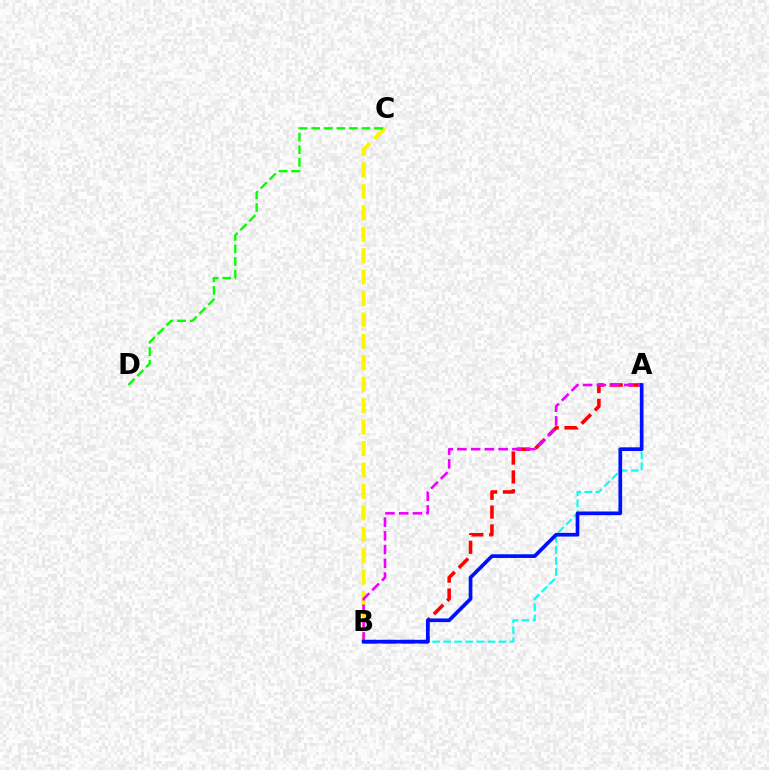{('A', 'B'): [{'color': '#ff0000', 'line_style': 'dashed', 'thickness': 2.56}, {'color': '#00fff6', 'line_style': 'dashed', 'thickness': 1.5}, {'color': '#ee00ff', 'line_style': 'dashed', 'thickness': 1.87}, {'color': '#0010ff', 'line_style': 'solid', 'thickness': 2.66}], ('B', 'C'): [{'color': '#fcf500', 'line_style': 'dashed', 'thickness': 2.91}], ('C', 'D'): [{'color': '#08ff00', 'line_style': 'dashed', 'thickness': 1.71}]}